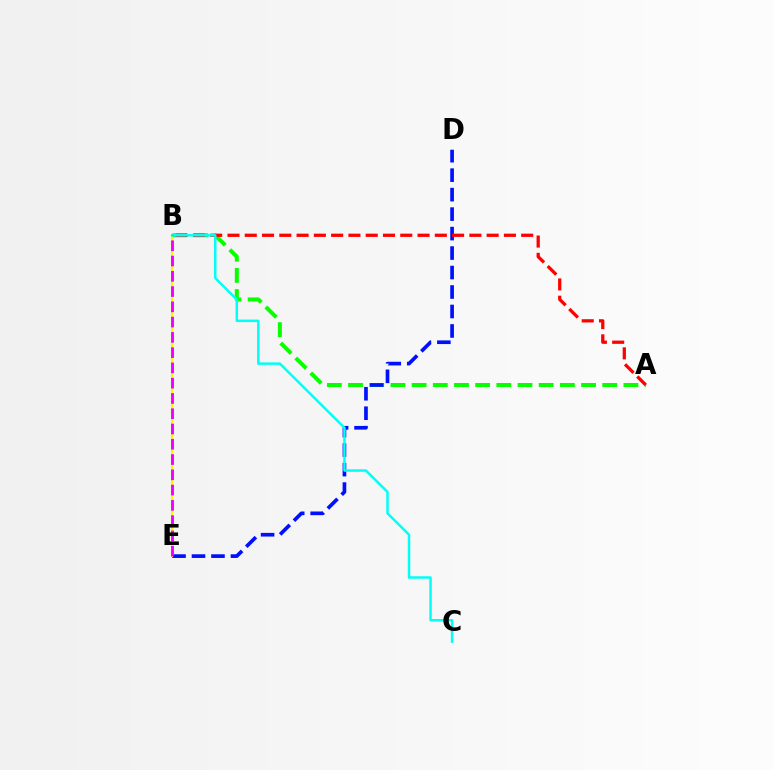{('A', 'B'): [{'color': '#08ff00', 'line_style': 'dashed', 'thickness': 2.88}, {'color': '#ff0000', 'line_style': 'dashed', 'thickness': 2.35}], ('D', 'E'): [{'color': '#0010ff', 'line_style': 'dashed', 'thickness': 2.65}], ('B', 'E'): [{'color': '#fcf500', 'line_style': 'solid', 'thickness': 1.51}, {'color': '#ee00ff', 'line_style': 'dashed', 'thickness': 2.07}], ('B', 'C'): [{'color': '#00fff6', 'line_style': 'solid', 'thickness': 1.8}]}